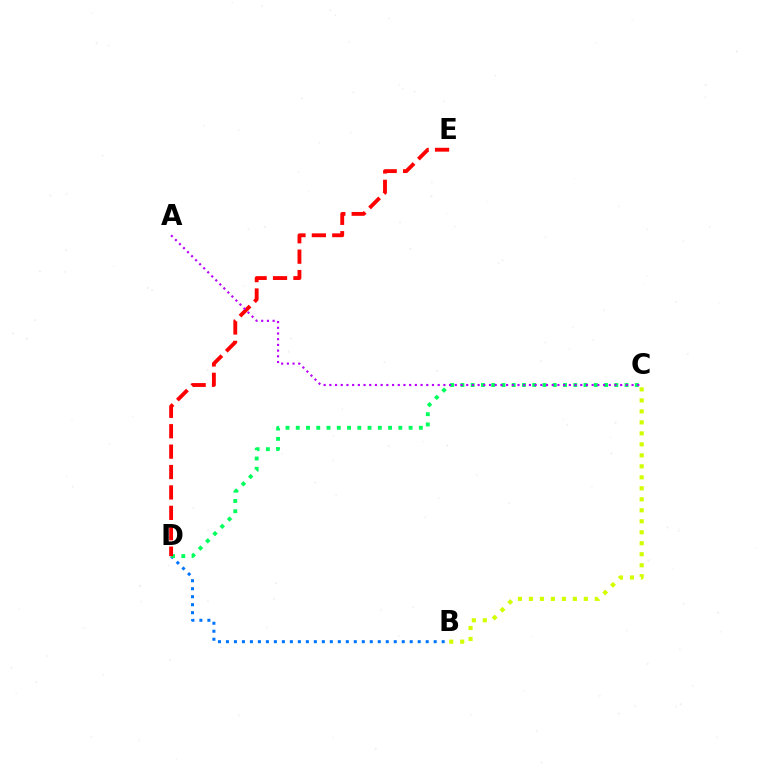{('B', 'C'): [{'color': '#d1ff00', 'line_style': 'dotted', 'thickness': 2.99}], ('B', 'D'): [{'color': '#0074ff', 'line_style': 'dotted', 'thickness': 2.17}], ('C', 'D'): [{'color': '#00ff5c', 'line_style': 'dotted', 'thickness': 2.79}], ('D', 'E'): [{'color': '#ff0000', 'line_style': 'dashed', 'thickness': 2.77}], ('A', 'C'): [{'color': '#b900ff', 'line_style': 'dotted', 'thickness': 1.55}]}